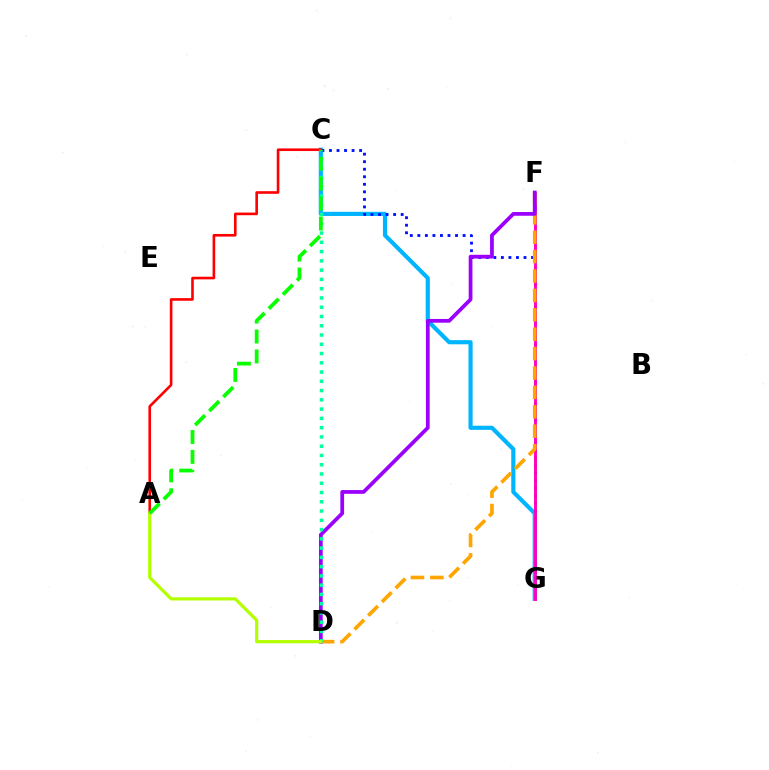{('C', 'G'): [{'color': '#00b5ff', 'line_style': 'solid', 'thickness': 2.99}, {'color': '#0010ff', 'line_style': 'dotted', 'thickness': 2.05}], ('F', 'G'): [{'color': '#ff00bd', 'line_style': 'solid', 'thickness': 2.09}], ('A', 'C'): [{'color': '#ff0000', 'line_style': 'solid', 'thickness': 1.89}, {'color': '#08ff00', 'line_style': 'dashed', 'thickness': 2.71}], ('D', 'F'): [{'color': '#ffa500', 'line_style': 'dashed', 'thickness': 2.64}, {'color': '#9b00ff', 'line_style': 'solid', 'thickness': 2.7}], ('C', 'D'): [{'color': '#00ff9d', 'line_style': 'dotted', 'thickness': 2.52}], ('A', 'D'): [{'color': '#b3ff00', 'line_style': 'solid', 'thickness': 2.29}]}